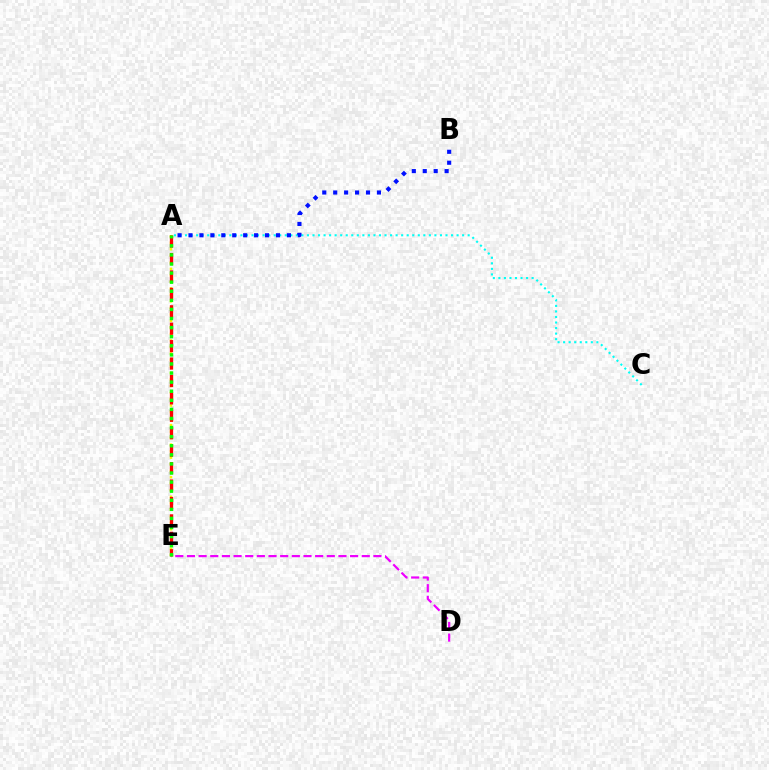{('D', 'E'): [{'color': '#ee00ff', 'line_style': 'dashed', 'thickness': 1.58}], ('A', 'E'): [{'color': '#fcf500', 'line_style': 'dotted', 'thickness': 1.77}, {'color': '#ff0000', 'line_style': 'dashed', 'thickness': 2.37}, {'color': '#08ff00', 'line_style': 'dotted', 'thickness': 2.47}], ('A', 'C'): [{'color': '#00fff6', 'line_style': 'dotted', 'thickness': 1.51}], ('A', 'B'): [{'color': '#0010ff', 'line_style': 'dotted', 'thickness': 2.97}]}